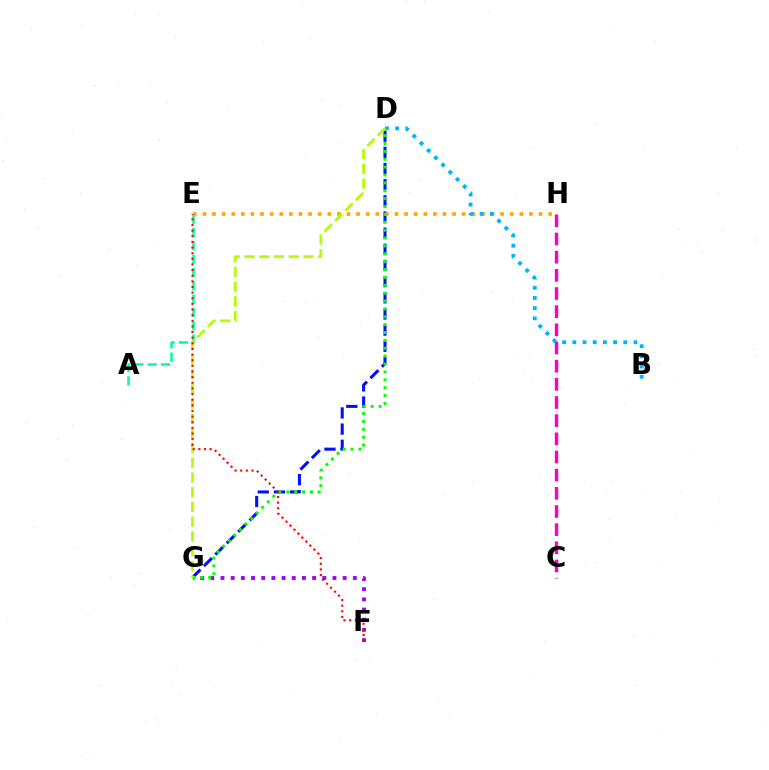{('A', 'E'): [{'color': '#00ff9d', 'line_style': 'dashed', 'thickness': 1.81}], ('D', 'G'): [{'color': '#0010ff', 'line_style': 'dashed', 'thickness': 2.19}, {'color': '#08ff00', 'line_style': 'dotted', 'thickness': 2.14}, {'color': '#b3ff00', 'line_style': 'dashed', 'thickness': 2.0}], ('C', 'H'): [{'color': '#ff00bd', 'line_style': 'dashed', 'thickness': 2.47}], ('F', 'G'): [{'color': '#9b00ff', 'line_style': 'dotted', 'thickness': 2.77}], ('E', 'H'): [{'color': '#ffa500', 'line_style': 'dotted', 'thickness': 2.61}], ('B', 'D'): [{'color': '#00b5ff', 'line_style': 'dotted', 'thickness': 2.77}], ('E', 'F'): [{'color': '#ff0000', 'line_style': 'dotted', 'thickness': 1.53}]}